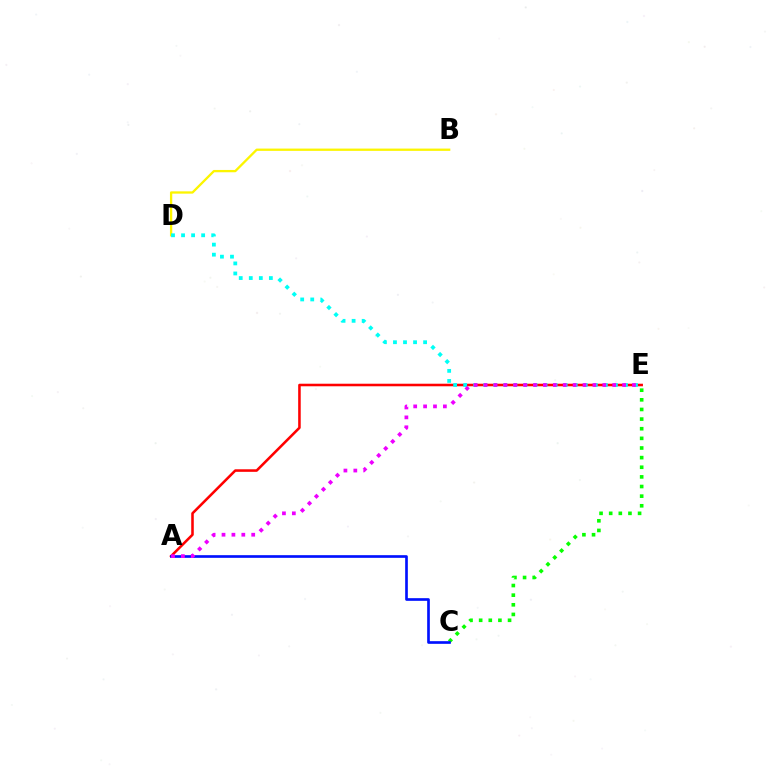{('C', 'E'): [{'color': '#08ff00', 'line_style': 'dotted', 'thickness': 2.62}], ('A', 'E'): [{'color': '#ff0000', 'line_style': 'solid', 'thickness': 1.84}, {'color': '#ee00ff', 'line_style': 'dotted', 'thickness': 2.69}], ('B', 'D'): [{'color': '#fcf500', 'line_style': 'solid', 'thickness': 1.66}], ('A', 'C'): [{'color': '#0010ff', 'line_style': 'solid', 'thickness': 1.92}], ('D', 'E'): [{'color': '#00fff6', 'line_style': 'dotted', 'thickness': 2.73}]}